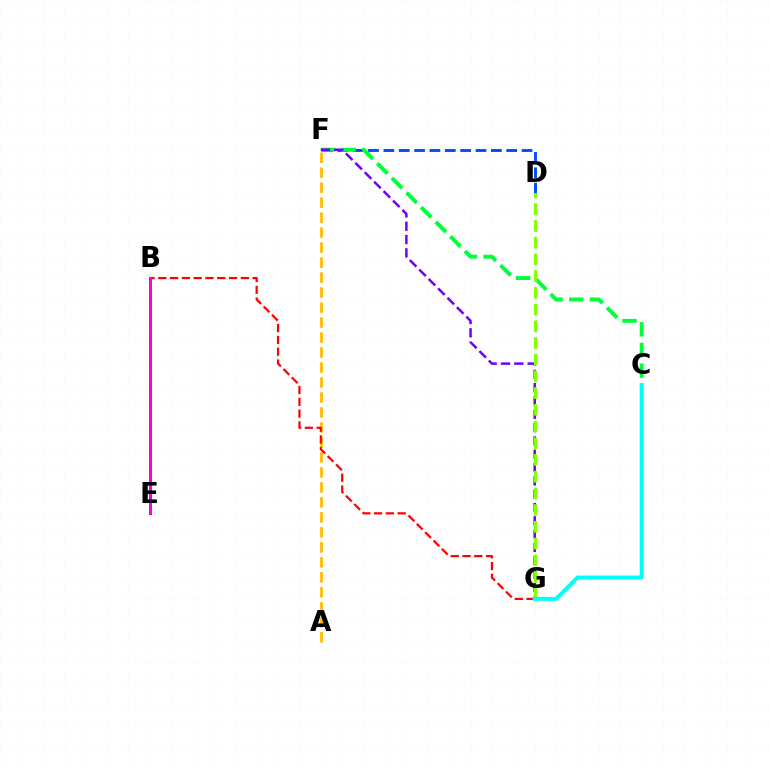{('D', 'F'): [{'color': '#004bff', 'line_style': 'dashed', 'thickness': 2.09}], ('C', 'F'): [{'color': '#00ff39', 'line_style': 'dashed', 'thickness': 2.81}], ('F', 'G'): [{'color': '#7200ff', 'line_style': 'dashed', 'thickness': 1.81}], ('A', 'F'): [{'color': '#ffbd00', 'line_style': 'dashed', 'thickness': 2.04}], ('B', 'G'): [{'color': '#ff0000', 'line_style': 'dashed', 'thickness': 1.6}], ('D', 'G'): [{'color': '#84ff00', 'line_style': 'dashed', 'thickness': 2.27}], ('C', 'G'): [{'color': '#00fff6', 'line_style': 'solid', 'thickness': 2.85}], ('B', 'E'): [{'color': '#ff00cf', 'line_style': 'solid', 'thickness': 2.18}]}